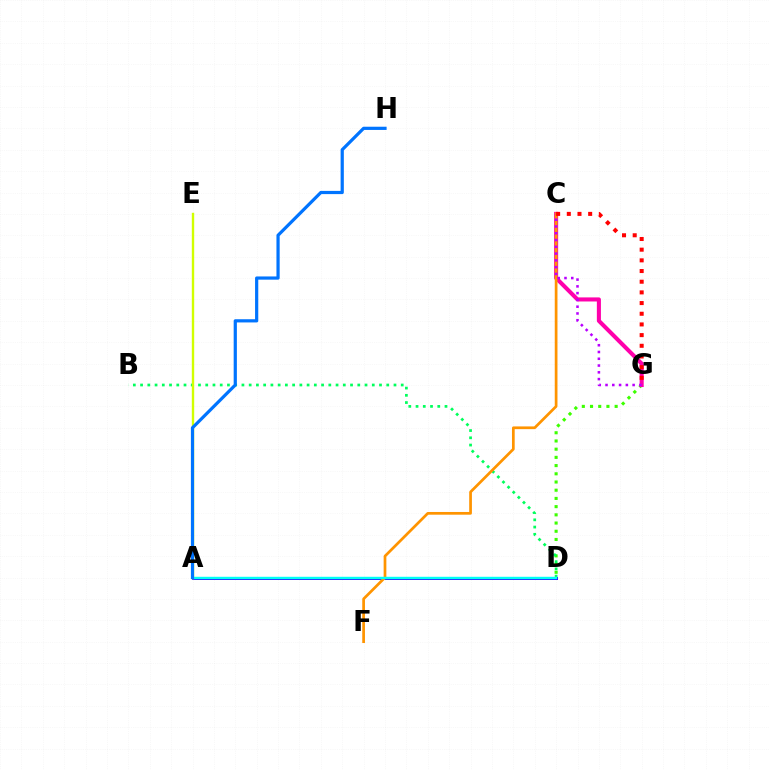{('D', 'G'): [{'color': '#3dff00', 'line_style': 'dotted', 'thickness': 2.23}], ('C', 'G'): [{'color': '#ff00ac', 'line_style': 'solid', 'thickness': 2.93}, {'color': '#b900ff', 'line_style': 'dotted', 'thickness': 1.84}, {'color': '#ff0000', 'line_style': 'dotted', 'thickness': 2.9}], ('B', 'D'): [{'color': '#00ff5c', 'line_style': 'dotted', 'thickness': 1.97}], ('A', 'D'): [{'color': '#2500ff', 'line_style': 'solid', 'thickness': 2.09}, {'color': '#00fff6', 'line_style': 'solid', 'thickness': 1.75}], ('A', 'E'): [{'color': '#d1ff00', 'line_style': 'solid', 'thickness': 1.72}], ('C', 'F'): [{'color': '#ff9400', 'line_style': 'solid', 'thickness': 1.96}], ('A', 'H'): [{'color': '#0074ff', 'line_style': 'solid', 'thickness': 2.31}]}